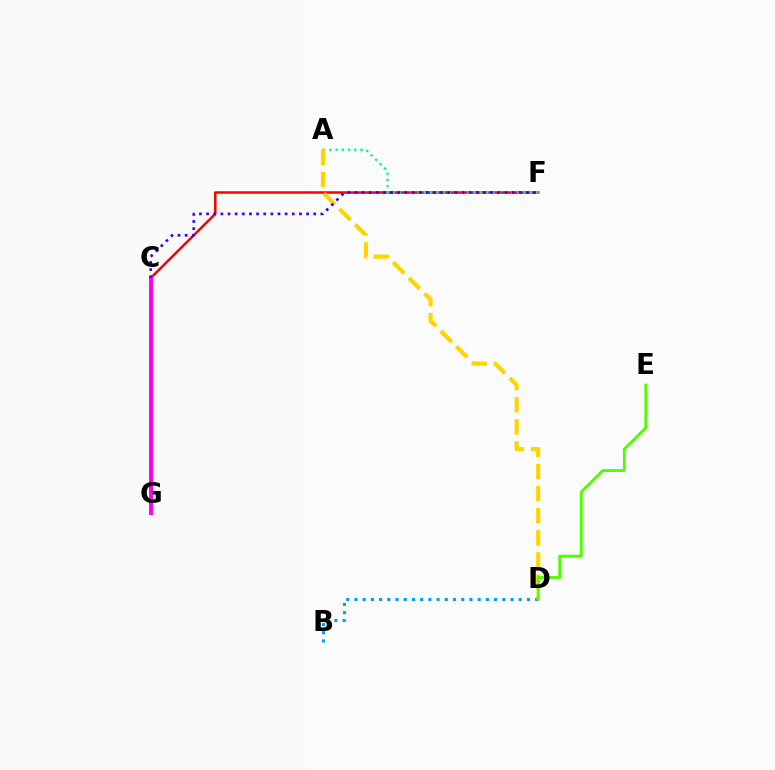{('C', 'F'): [{'color': '#ff0000', 'line_style': 'solid', 'thickness': 1.81}, {'color': '#3700ff', 'line_style': 'dotted', 'thickness': 1.94}], ('A', 'F'): [{'color': '#00ff86', 'line_style': 'dotted', 'thickness': 1.69}], ('B', 'D'): [{'color': '#009eff', 'line_style': 'dotted', 'thickness': 2.23}], ('A', 'D'): [{'color': '#ffd500', 'line_style': 'dashed', 'thickness': 3.0}], ('C', 'G'): [{'color': '#ff00ed', 'line_style': 'solid', 'thickness': 2.81}], ('D', 'E'): [{'color': '#4fff00', 'line_style': 'solid', 'thickness': 2.06}]}